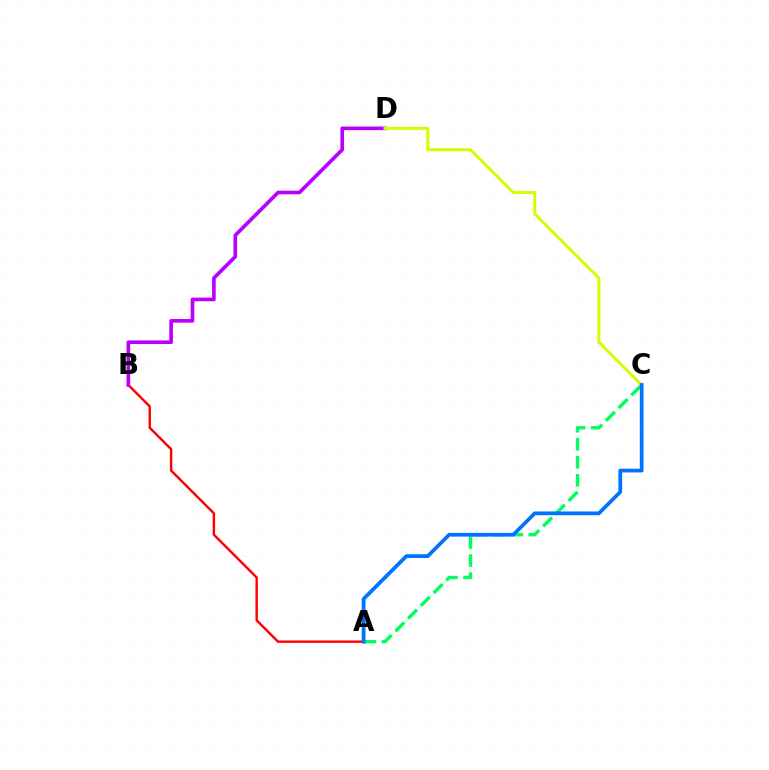{('A', 'B'): [{'color': '#ff0000', 'line_style': 'solid', 'thickness': 1.74}], ('B', 'D'): [{'color': '#b900ff', 'line_style': 'solid', 'thickness': 2.63}], ('A', 'C'): [{'color': '#00ff5c', 'line_style': 'dashed', 'thickness': 2.45}, {'color': '#0074ff', 'line_style': 'solid', 'thickness': 2.7}], ('C', 'D'): [{'color': '#d1ff00', 'line_style': 'solid', 'thickness': 2.16}]}